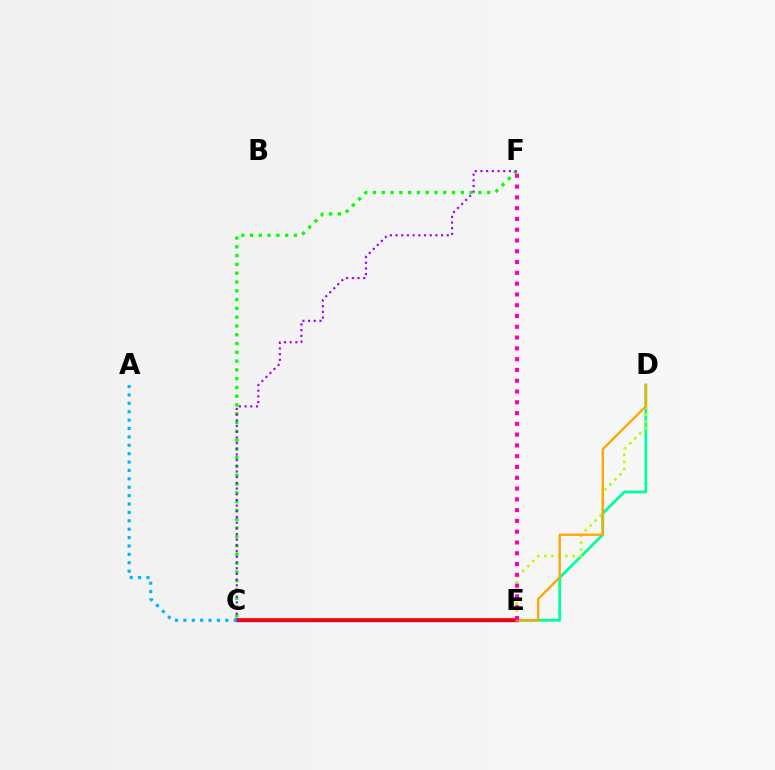{('C', 'F'): [{'color': '#08ff00', 'line_style': 'dotted', 'thickness': 2.39}, {'color': '#9b00ff', 'line_style': 'dotted', 'thickness': 1.55}], ('C', 'E'): [{'color': '#0010ff', 'line_style': 'solid', 'thickness': 2.39}, {'color': '#ff0000', 'line_style': 'solid', 'thickness': 2.62}], ('D', 'E'): [{'color': '#00ff9d', 'line_style': 'solid', 'thickness': 2.0}, {'color': '#b3ff00', 'line_style': 'dotted', 'thickness': 1.91}, {'color': '#ffa500', 'line_style': 'solid', 'thickness': 1.65}], ('A', 'C'): [{'color': '#00b5ff', 'line_style': 'dotted', 'thickness': 2.28}], ('E', 'F'): [{'color': '#ff00bd', 'line_style': 'dotted', 'thickness': 2.93}]}